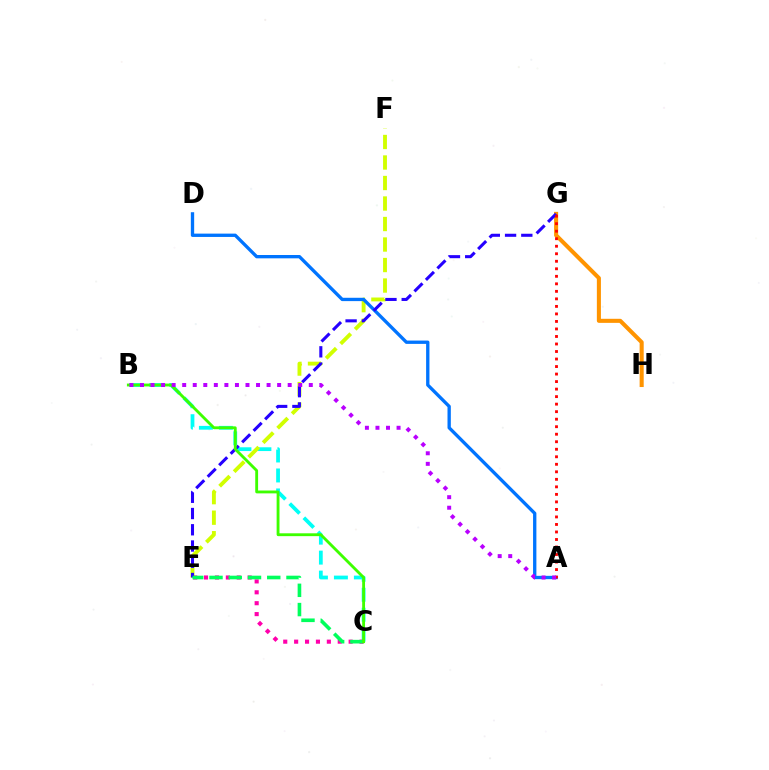{('B', 'C'): [{'color': '#00fff6', 'line_style': 'dashed', 'thickness': 2.71}, {'color': '#3dff00', 'line_style': 'solid', 'thickness': 2.05}], ('E', 'F'): [{'color': '#d1ff00', 'line_style': 'dashed', 'thickness': 2.79}], ('G', 'H'): [{'color': '#ff9400', 'line_style': 'solid', 'thickness': 2.93}], ('A', 'D'): [{'color': '#0074ff', 'line_style': 'solid', 'thickness': 2.4}], ('C', 'E'): [{'color': '#ff00ac', 'line_style': 'dotted', 'thickness': 2.96}, {'color': '#00ff5c', 'line_style': 'dashed', 'thickness': 2.62}], ('E', 'G'): [{'color': '#2500ff', 'line_style': 'dashed', 'thickness': 2.21}], ('A', 'G'): [{'color': '#ff0000', 'line_style': 'dotted', 'thickness': 2.04}], ('A', 'B'): [{'color': '#b900ff', 'line_style': 'dotted', 'thickness': 2.87}]}